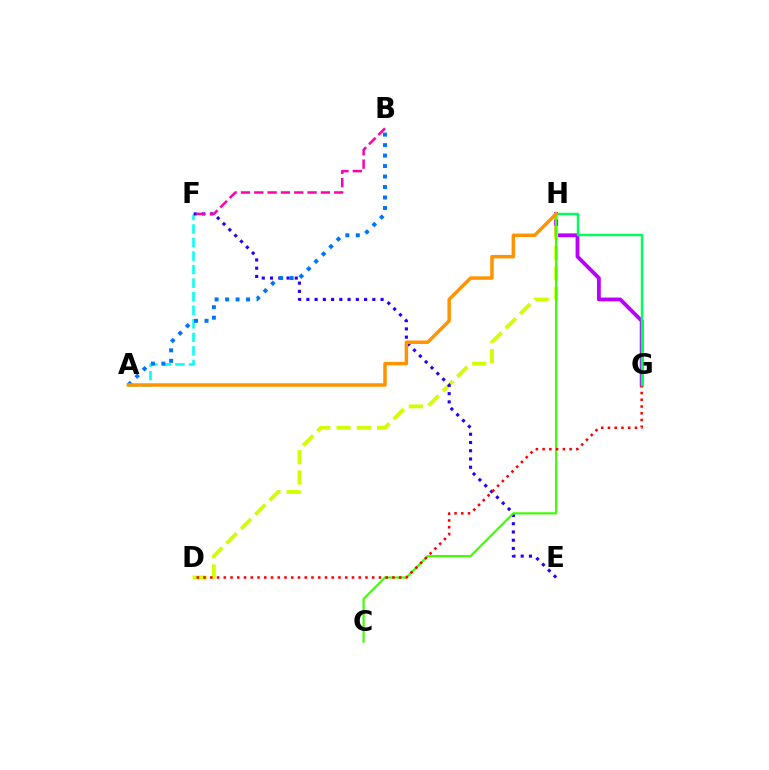{('A', 'F'): [{'color': '#00fff6', 'line_style': 'dashed', 'thickness': 1.84}], ('G', 'H'): [{'color': '#b900ff', 'line_style': 'solid', 'thickness': 2.75}, {'color': '#00ff5c', 'line_style': 'solid', 'thickness': 1.77}], ('D', 'H'): [{'color': '#d1ff00', 'line_style': 'dashed', 'thickness': 2.76}], ('E', 'F'): [{'color': '#2500ff', 'line_style': 'dotted', 'thickness': 2.24}], ('A', 'B'): [{'color': '#0074ff', 'line_style': 'dotted', 'thickness': 2.85}], ('C', 'H'): [{'color': '#3dff00', 'line_style': 'solid', 'thickness': 1.55}], ('D', 'G'): [{'color': '#ff0000', 'line_style': 'dotted', 'thickness': 1.83}], ('B', 'F'): [{'color': '#ff00ac', 'line_style': 'dashed', 'thickness': 1.81}], ('A', 'H'): [{'color': '#ff9400', 'line_style': 'solid', 'thickness': 2.5}]}